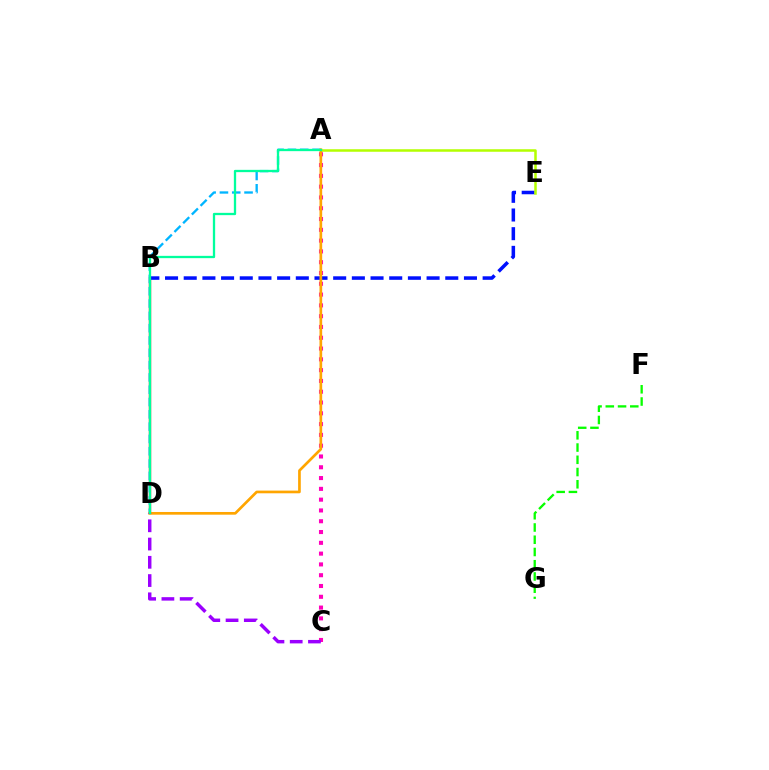{('B', 'D'): [{'color': '#ff0000', 'line_style': 'solid', 'thickness': 1.68}], ('A', 'D'): [{'color': '#00b5ff', 'line_style': 'dashed', 'thickness': 1.67}, {'color': '#ffa500', 'line_style': 'solid', 'thickness': 1.94}, {'color': '#00ff9d', 'line_style': 'solid', 'thickness': 1.65}], ('B', 'E'): [{'color': '#0010ff', 'line_style': 'dashed', 'thickness': 2.54}], ('A', 'C'): [{'color': '#ff00bd', 'line_style': 'dotted', 'thickness': 2.93}], ('A', 'E'): [{'color': '#b3ff00', 'line_style': 'solid', 'thickness': 1.81}], ('F', 'G'): [{'color': '#08ff00', 'line_style': 'dashed', 'thickness': 1.66}], ('C', 'D'): [{'color': '#9b00ff', 'line_style': 'dashed', 'thickness': 2.48}]}